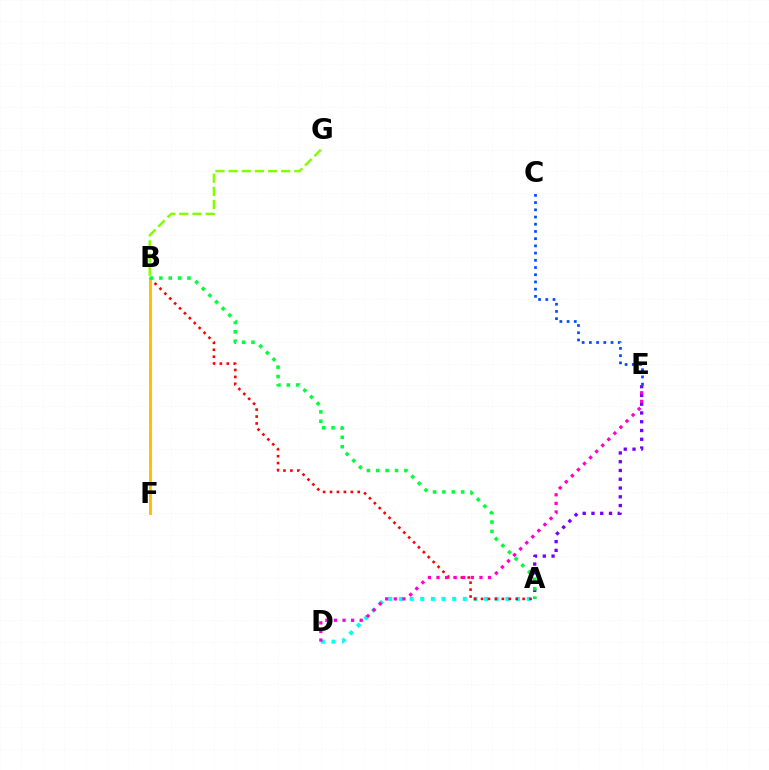{('A', 'E'): [{'color': '#7200ff', 'line_style': 'dotted', 'thickness': 2.38}], ('A', 'D'): [{'color': '#00fff6', 'line_style': 'dotted', 'thickness': 2.89}], ('A', 'B'): [{'color': '#ff0000', 'line_style': 'dotted', 'thickness': 1.88}, {'color': '#00ff39', 'line_style': 'dotted', 'thickness': 2.55}], ('B', 'F'): [{'color': '#ffbd00', 'line_style': 'solid', 'thickness': 2.07}], ('D', 'E'): [{'color': '#ff00cf', 'line_style': 'dotted', 'thickness': 2.33}], ('C', 'E'): [{'color': '#004bff', 'line_style': 'dotted', 'thickness': 1.96}], ('B', 'G'): [{'color': '#84ff00', 'line_style': 'dashed', 'thickness': 1.79}]}